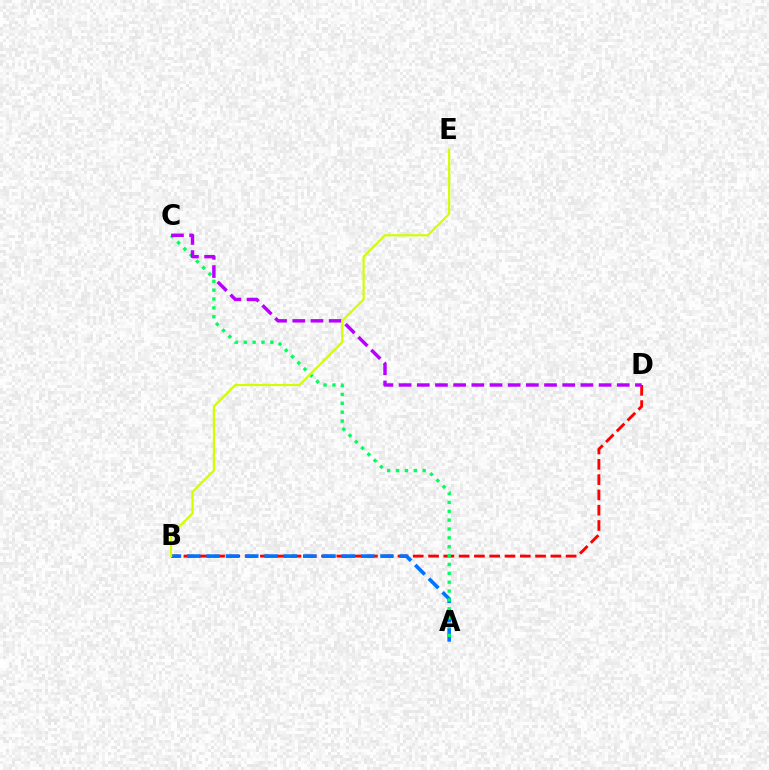{('B', 'D'): [{'color': '#ff0000', 'line_style': 'dashed', 'thickness': 2.08}], ('A', 'B'): [{'color': '#0074ff', 'line_style': 'dashed', 'thickness': 2.62}], ('A', 'C'): [{'color': '#00ff5c', 'line_style': 'dotted', 'thickness': 2.41}], ('C', 'D'): [{'color': '#b900ff', 'line_style': 'dashed', 'thickness': 2.47}], ('B', 'E'): [{'color': '#d1ff00', 'line_style': 'solid', 'thickness': 1.58}]}